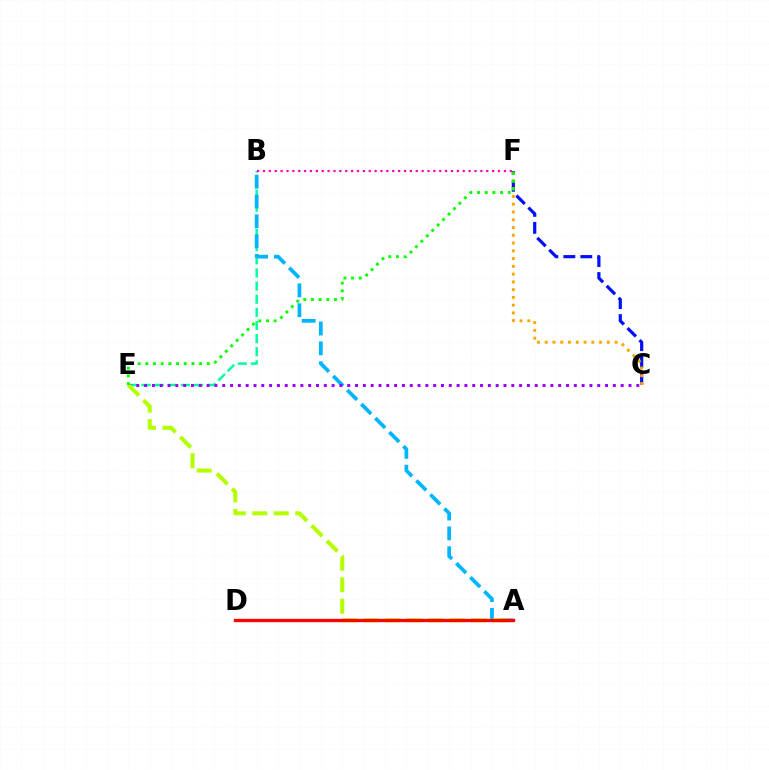{('C', 'F'): [{'color': '#0010ff', 'line_style': 'dashed', 'thickness': 2.31}, {'color': '#ffa500', 'line_style': 'dotted', 'thickness': 2.11}], ('B', 'E'): [{'color': '#00ff9d', 'line_style': 'dashed', 'thickness': 1.78}], ('A', 'B'): [{'color': '#00b5ff', 'line_style': 'dashed', 'thickness': 2.7}], ('C', 'E'): [{'color': '#9b00ff', 'line_style': 'dotted', 'thickness': 2.12}], ('A', 'E'): [{'color': '#b3ff00', 'line_style': 'dashed', 'thickness': 2.92}], ('A', 'D'): [{'color': '#ff0000', 'line_style': 'solid', 'thickness': 2.4}], ('B', 'F'): [{'color': '#ff00bd', 'line_style': 'dotted', 'thickness': 1.6}], ('E', 'F'): [{'color': '#08ff00', 'line_style': 'dotted', 'thickness': 2.09}]}